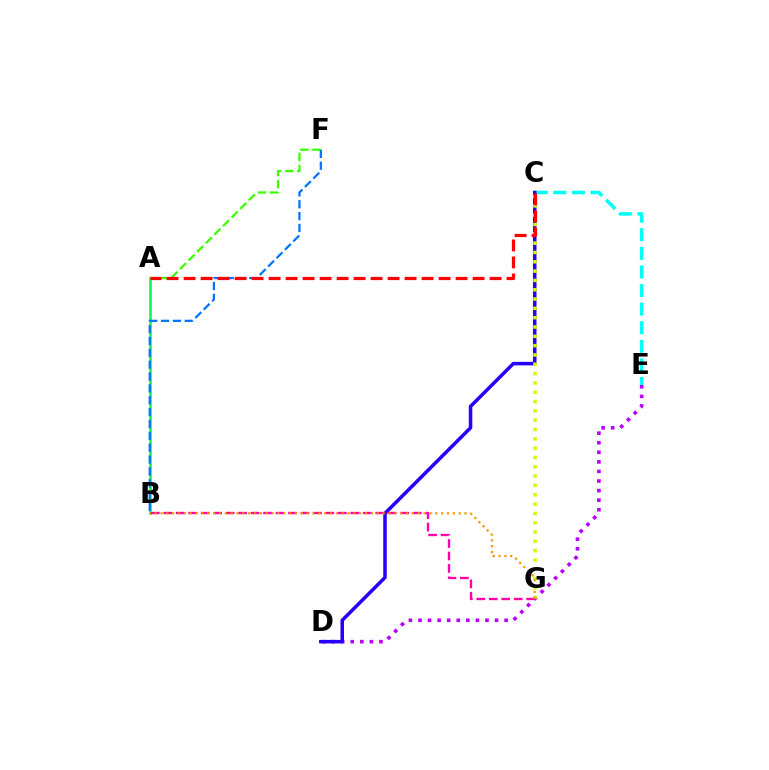{('C', 'E'): [{'color': '#00fff6', 'line_style': 'dashed', 'thickness': 2.53}], ('A', 'B'): [{'color': '#00ff5c', 'line_style': 'solid', 'thickness': 1.9}], ('A', 'F'): [{'color': '#3dff00', 'line_style': 'dashed', 'thickness': 1.65}], ('D', 'E'): [{'color': '#b900ff', 'line_style': 'dotted', 'thickness': 2.6}], ('C', 'D'): [{'color': '#2500ff', 'line_style': 'solid', 'thickness': 2.54}], ('C', 'G'): [{'color': '#d1ff00', 'line_style': 'dotted', 'thickness': 2.53}], ('B', 'F'): [{'color': '#0074ff', 'line_style': 'dashed', 'thickness': 1.61}], ('B', 'G'): [{'color': '#ff00ac', 'line_style': 'dashed', 'thickness': 1.69}, {'color': '#ff9400', 'line_style': 'dotted', 'thickness': 1.59}], ('A', 'C'): [{'color': '#ff0000', 'line_style': 'dashed', 'thickness': 2.31}]}